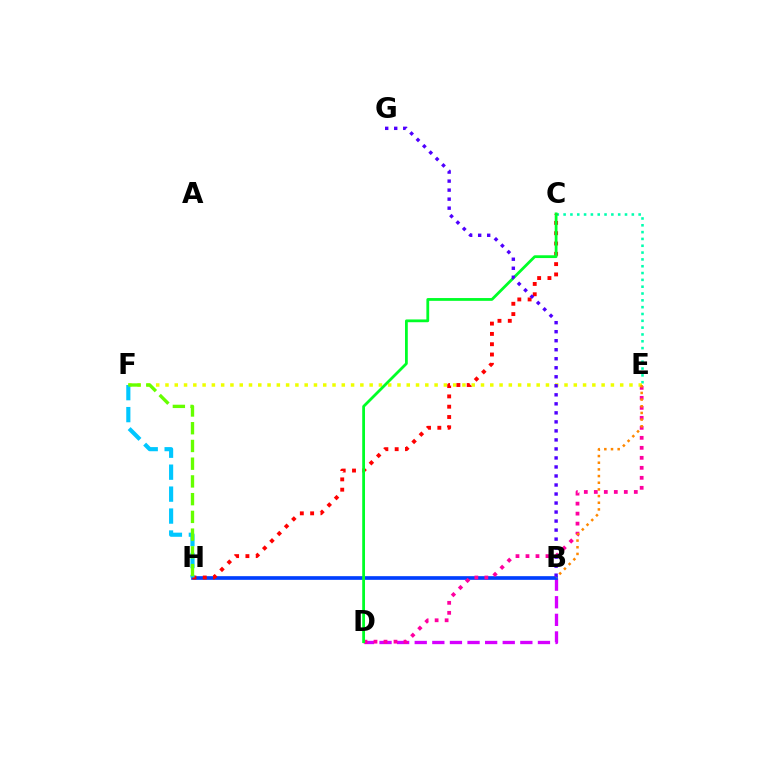{('B', 'D'): [{'color': '#d600ff', 'line_style': 'dashed', 'thickness': 2.39}], ('B', 'H'): [{'color': '#003fff', 'line_style': 'solid', 'thickness': 2.64}], ('C', 'E'): [{'color': '#00ffaf', 'line_style': 'dotted', 'thickness': 1.85}], ('D', 'E'): [{'color': '#ff00a0', 'line_style': 'dotted', 'thickness': 2.72}], ('E', 'F'): [{'color': '#eeff00', 'line_style': 'dotted', 'thickness': 2.52}], ('C', 'H'): [{'color': '#ff0000', 'line_style': 'dotted', 'thickness': 2.8}], ('C', 'D'): [{'color': '#00ff27', 'line_style': 'solid', 'thickness': 2.01}], ('F', 'H'): [{'color': '#00c7ff', 'line_style': 'dashed', 'thickness': 2.98}, {'color': '#66ff00', 'line_style': 'dashed', 'thickness': 2.41}], ('B', 'G'): [{'color': '#4f00ff', 'line_style': 'dotted', 'thickness': 2.45}], ('B', 'E'): [{'color': '#ff8800', 'line_style': 'dotted', 'thickness': 1.81}]}